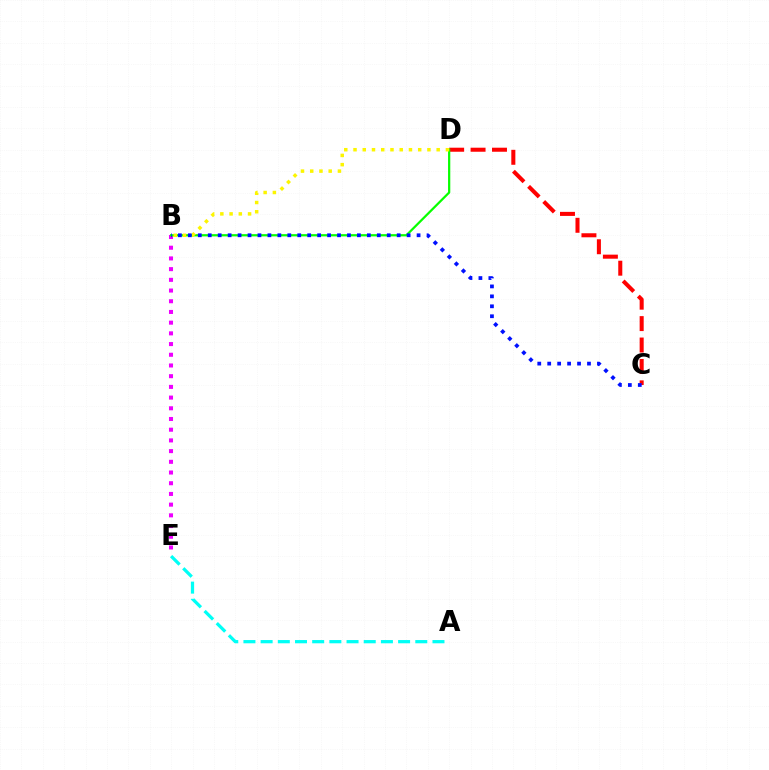{('B', 'E'): [{'color': '#ee00ff', 'line_style': 'dotted', 'thickness': 2.91}], ('C', 'D'): [{'color': '#ff0000', 'line_style': 'dashed', 'thickness': 2.91}], ('B', 'D'): [{'color': '#08ff00', 'line_style': 'solid', 'thickness': 1.61}, {'color': '#fcf500', 'line_style': 'dotted', 'thickness': 2.51}], ('B', 'C'): [{'color': '#0010ff', 'line_style': 'dotted', 'thickness': 2.7}], ('A', 'E'): [{'color': '#00fff6', 'line_style': 'dashed', 'thickness': 2.33}]}